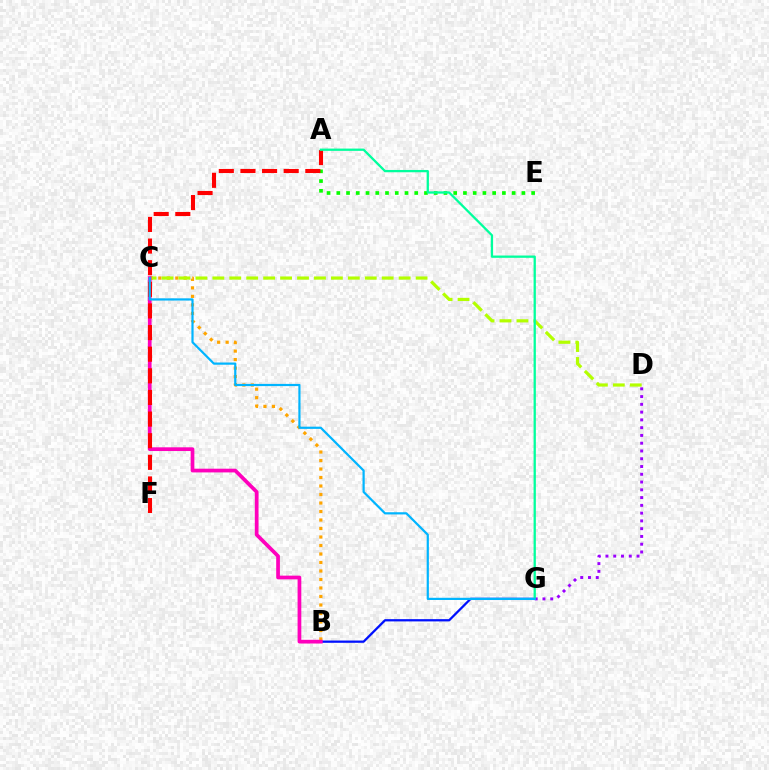{('B', 'G'): [{'color': '#0010ff', 'line_style': 'solid', 'thickness': 1.63}], ('A', 'E'): [{'color': '#08ff00', 'line_style': 'dotted', 'thickness': 2.65}], ('B', 'C'): [{'color': '#ffa500', 'line_style': 'dotted', 'thickness': 2.31}, {'color': '#ff00bd', 'line_style': 'solid', 'thickness': 2.68}], ('C', 'D'): [{'color': '#b3ff00', 'line_style': 'dashed', 'thickness': 2.3}], ('A', 'F'): [{'color': '#ff0000', 'line_style': 'dashed', 'thickness': 2.94}], ('D', 'G'): [{'color': '#9b00ff', 'line_style': 'dotted', 'thickness': 2.11}], ('A', 'G'): [{'color': '#00ff9d', 'line_style': 'solid', 'thickness': 1.65}], ('C', 'G'): [{'color': '#00b5ff', 'line_style': 'solid', 'thickness': 1.59}]}